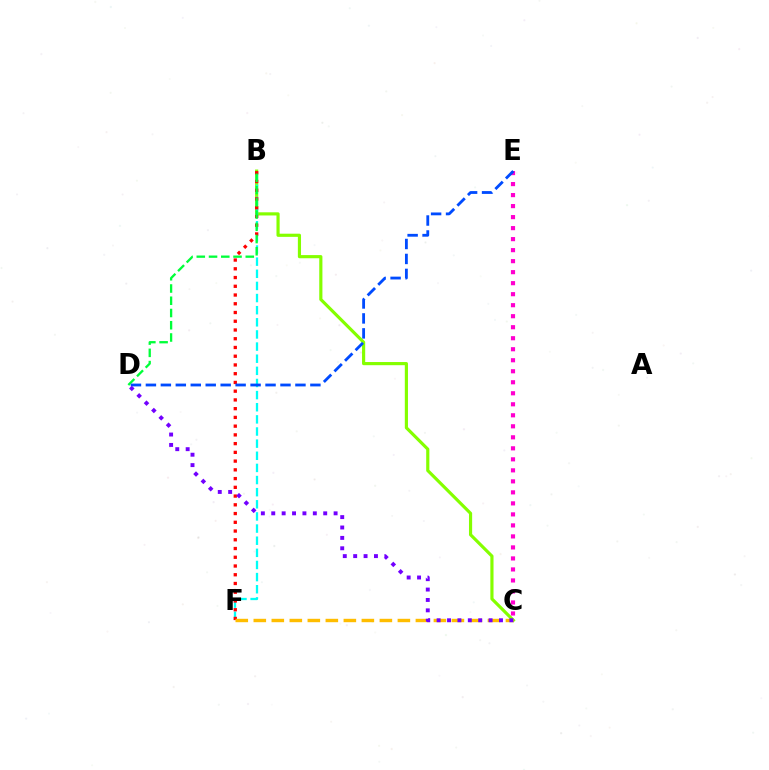{('B', 'C'): [{'color': '#84ff00', 'line_style': 'solid', 'thickness': 2.27}], ('B', 'F'): [{'color': '#00fff6', 'line_style': 'dashed', 'thickness': 1.65}, {'color': '#ff0000', 'line_style': 'dotted', 'thickness': 2.38}], ('C', 'F'): [{'color': '#ffbd00', 'line_style': 'dashed', 'thickness': 2.45}], ('C', 'E'): [{'color': '#ff00cf', 'line_style': 'dotted', 'thickness': 2.99}], ('B', 'D'): [{'color': '#00ff39', 'line_style': 'dashed', 'thickness': 1.66}], ('D', 'E'): [{'color': '#004bff', 'line_style': 'dashed', 'thickness': 2.03}], ('C', 'D'): [{'color': '#7200ff', 'line_style': 'dotted', 'thickness': 2.82}]}